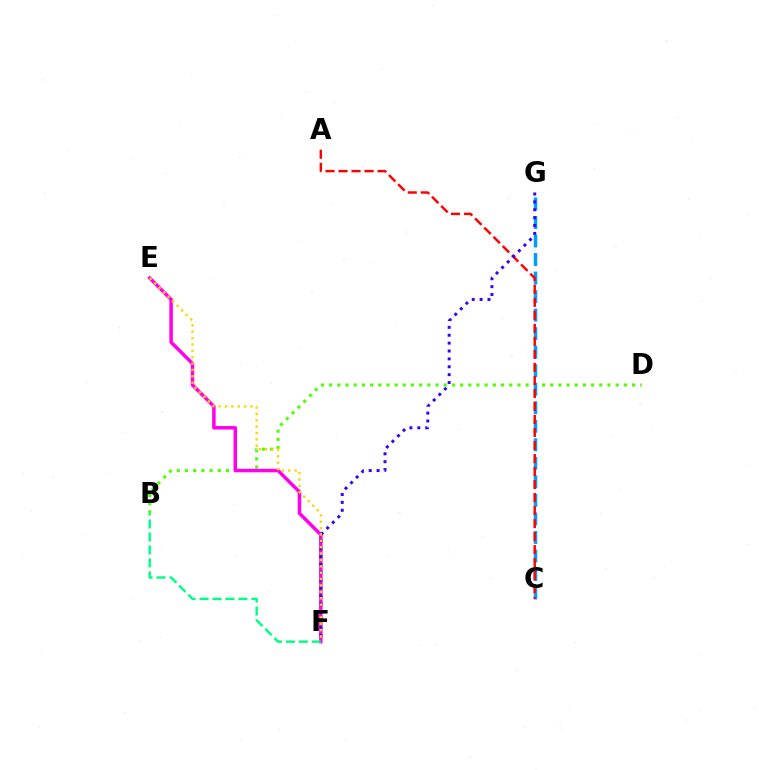{('B', 'D'): [{'color': '#4fff00', 'line_style': 'dotted', 'thickness': 2.22}], ('E', 'F'): [{'color': '#ff00ed', 'line_style': 'solid', 'thickness': 2.51}, {'color': '#ffd500', 'line_style': 'dotted', 'thickness': 1.73}], ('C', 'G'): [{'color': '#009eff', 'line_style': 'dashed', 'thickness': 2.52}], ('A', 'C'): [{'color': '#ff0000', 'line_style': 'dashed', 'thickness': 1.77}], ('B', 'F'): [{'color': '#00ff86', 'line_style': 'dashed', 'thickness': 1.76}], ('F', 'G'): [{'color': '#3700ff', 'line_style': 'dotted', 'thickness': 2.14}]}